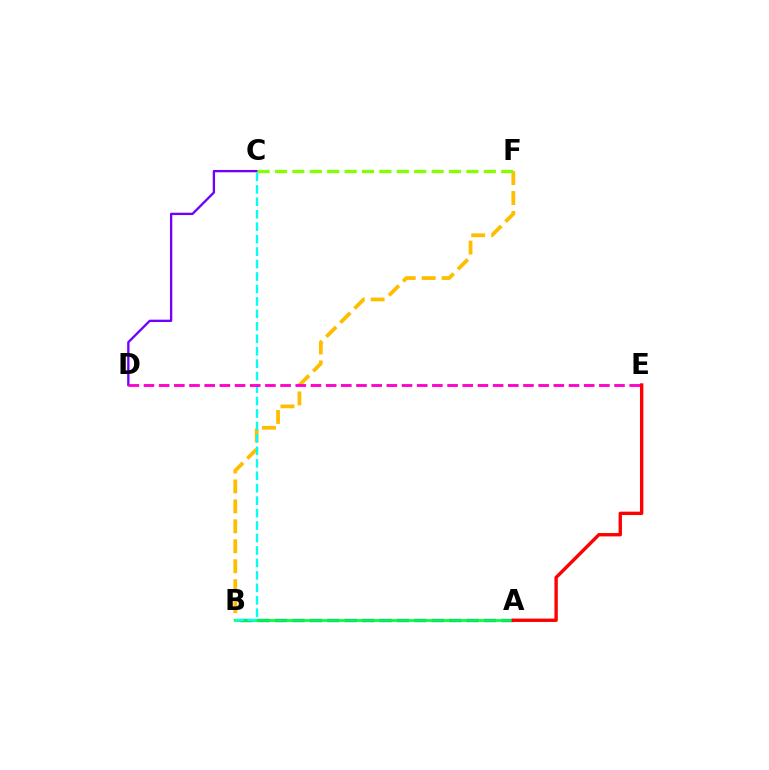{('C', 'D'): [{'color': '#7200ff', 'line_style': 'solid', 'thickness': 1.67}], ('A', 'B'): [{'color': '#004bff', 'line_style': 'dashed', 'thickness': 2.36}, {'color': '#00ff39', 'line_style': 'solid', 'thickness': 1.97}], ('B', 'F'): [{'color': '#ffbd00', 'line_style': 'dashed', 'thickness': 2.71}], ('B', 'C'): [{'color': '#00fff6', 'line_style': 'dashed', 'thickness': 1.69}], ('A', 'E'): [{'color': '#ff0000', 'line_style': 'solid', 'thickness': 2.43}], ('D', 'E'): [{'color': '#ff00cf', 'line_style': 'dashed', 'thickness': 2.06}], ('C', 'F'): [{'color': '#84ff00', 'line_style': 'dashed', 'thickness': 2.36}]}